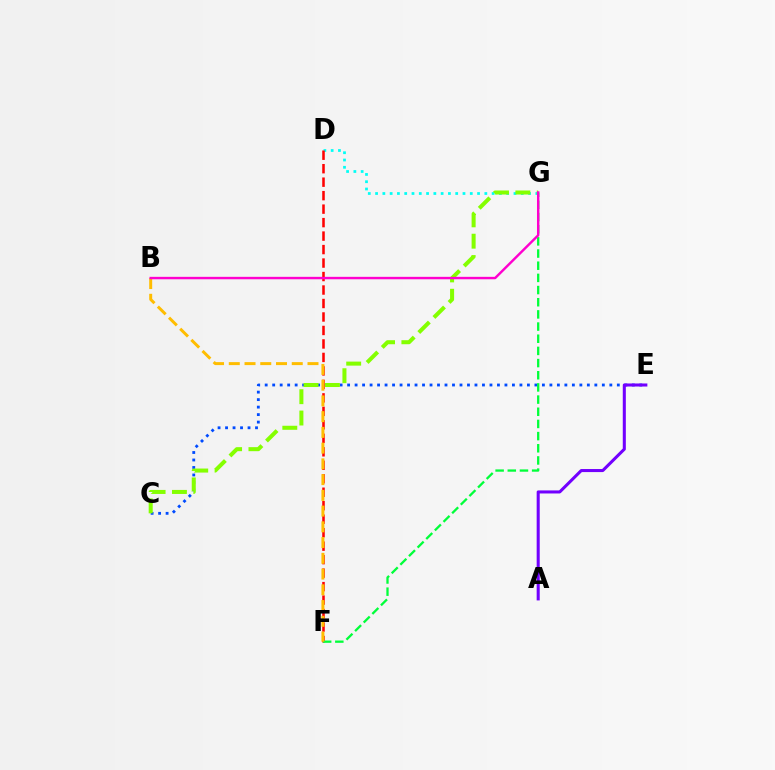{('C', 'E'): [{'color': '#004bff', 'line_style': 'dotted', 'thickness': 2.04}], ('D', 'G'): [{'color': '#00fff6', 'line_style': 'dotted', 'thickness': 1.98}], ('D', 'F'): [{'color': '#ff0000', 'line_style': 'dashed', 'thickness': 1.83}], ('A', 'E'): [{'color': '#7200ff', 'line_style': 'solid', 'thickness': 2.2}], ('F', 'G'): [{'color': '#00ff39', 'line_style': 'dashed', 'thickness': 1.65}], ('C', 'G'): [{'color': '#84ff00', 'line_style': 'dashed', 'thickness': 2.9}], ('B', 'F'): [{'color': '#ffbd00', 'line_style': 'dashed', 'thickness': 2.14}], ('B', 'G'): [{'color': '#ff00cf', 'line_style': 'solid', 'thickness': 1.75}]}